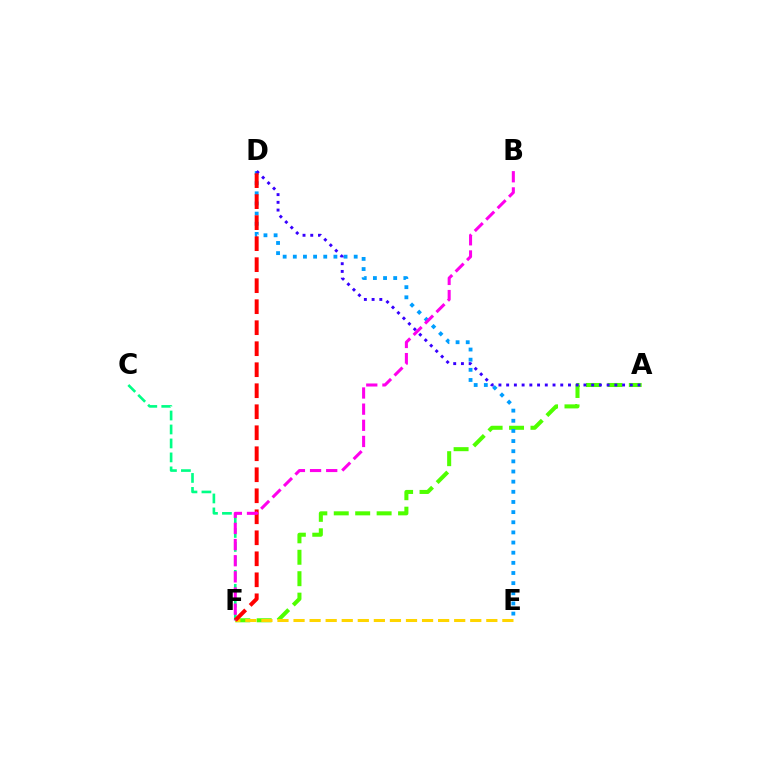{('A', 'F'): [{'color': '#4fff00', 'line_style': 'dashed', 'thickness': 2.91}], ('C', 'F'): [{'color': '#00ff86', 'line_style': 'dashed', 'thickness': 1.9}], ('D', 'E'): [{'color': '#009eff', 'line_style': 'dotted', 'thickness': 2.76}], ('A', 'D'): [{'color': '#3700ff', 'line_style': 'dotted', 'thickness': 2.1}], ('E', 'F'): [{'color': '#ffd500', 'line_style': 'dashed', 'thickness': 2.18}], ('D', 'F'): [{'color': '#ff0000', 'line_style': 'dashed', 'thickness': 2.85}], ('B', 'F'): [{'color': '#ff00ed', 'line_style': 'dashed', 'thickness': 2.19}]}